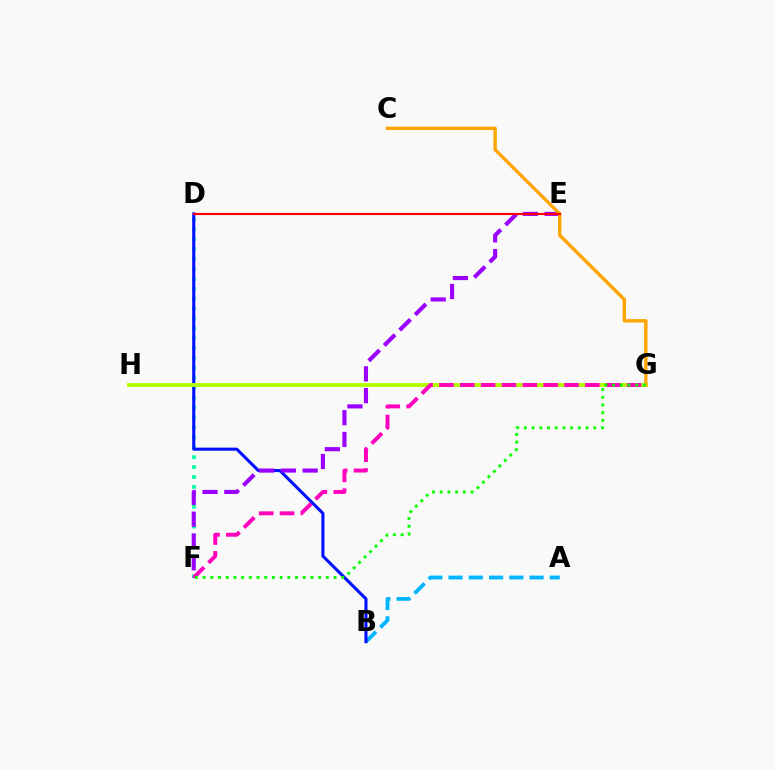{('A', 'B'): [{'color': '#00b5ff', 'line_style': 'dashed', 'thickness': 2.75}], ('D', 'F'): [{'color': '#00ff9d', 'line_style': 'dotted', 'thickness': 2.69}], ('B', 'D'): [{'color': '#0010ff', 'line_style': 'solid', 'thickness': 2.2}], ('E', 'F'): [{'color': '#9b00ff', 'line_style': 'dashed', 'thickness': 2.96}], ('G', 'H'): [{'color': '#b3ff00', 'line_style': 'solid', 'thickness': 2.8}], ('F', 'G'): [{'color': '#ff00bd', 'line_style': 'dashed', 'thickness': 2.83}, {'color': '#08ff00', 'line_style': 'dotted', 'thickness': 2.09}], ('C', 'G'): [{'color': '#ffa500', 'line_style': 'solid', 'thickness': 2.44}], ('D', 'E'): [{'color': '#ff0000', 'line_style': 'solid', 'thickness': 1.52}]}